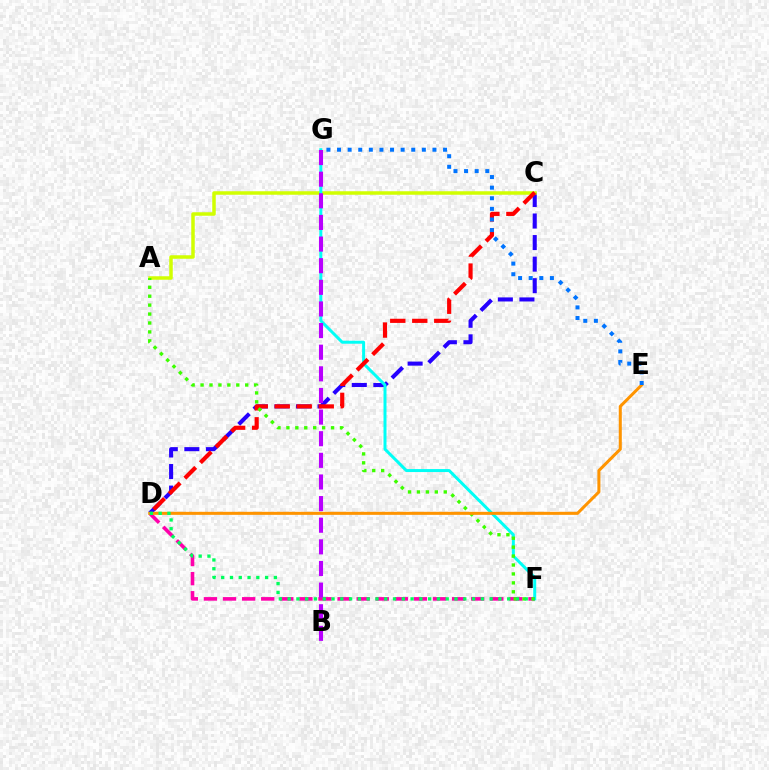{('C', 'D'): [{'color': '#2500ff', 'line_style': 'dashed', 'thickness': 2.93}, {'color': '#ff0000', 'line_style': 'dashed', 'thickness': 2.99}], ('A', 'C'): [{'color': '#d1ff00', 'line_style': 'solid', 'thickness': 2.52}], ('F', 'G'): [{'color': '#00fff6', 'line_style': 'solid', 'thickness': 2.15}], ('D', 'F'): [{'color': '#ff00ac', 'line_style': 'dashed', 'thickness': 2.59}, {'color': '#00ff5c', 'line_style': 'dotted', 'thickness': 2.39}], ('A', 'F'): [{'color': '#3dff00', 'line_style': 'dotted', 'thickness': 2.43}], ('D', 'E'): [{'color': '#ff9400', 'line_style': 'solid', 'thickness': 2.19}], ('E', 'G'): [{'color': '#0074ff', 'line_style': 'dotted', 'thickness': 2.88}], ('B', 'G'): [{'color': '#b900ff', 'line_style': 'dashed', 'thickness': 2.94}]}